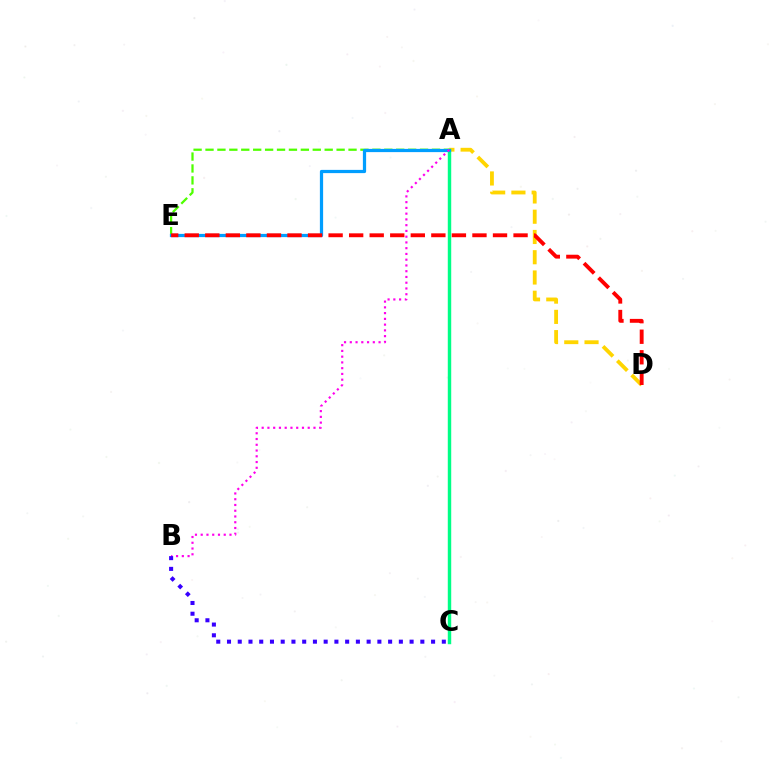{('A', 'D'): [{'color': '#ffd500', 'line_style': 'dashed', 'thickness': 2.75}], ('A', 'C'): [{'color': '#00ff86', 'line_style': 'solid', 'thickness': 2.47}], ('A', 'E'): [{'color': '#4fff00', 'line_style': 'dashed', 'thickness': 1.62}, {'color': '#009eff', 'line_style': 'solid', 'thickness': 2.32}], ('A', 'B'): [{'color': '#ff00ed', 'line_style': 'dotted', 'thickness': 1.56}], ('D', 'E'): [{'color': '#ff0000', 'line_style': 'dashed', 'thickness': 2.79}], ('B', 'C'): [{'color': '#3700ff', 'line_style': 'dotted', 'thickness': 2.92}]}